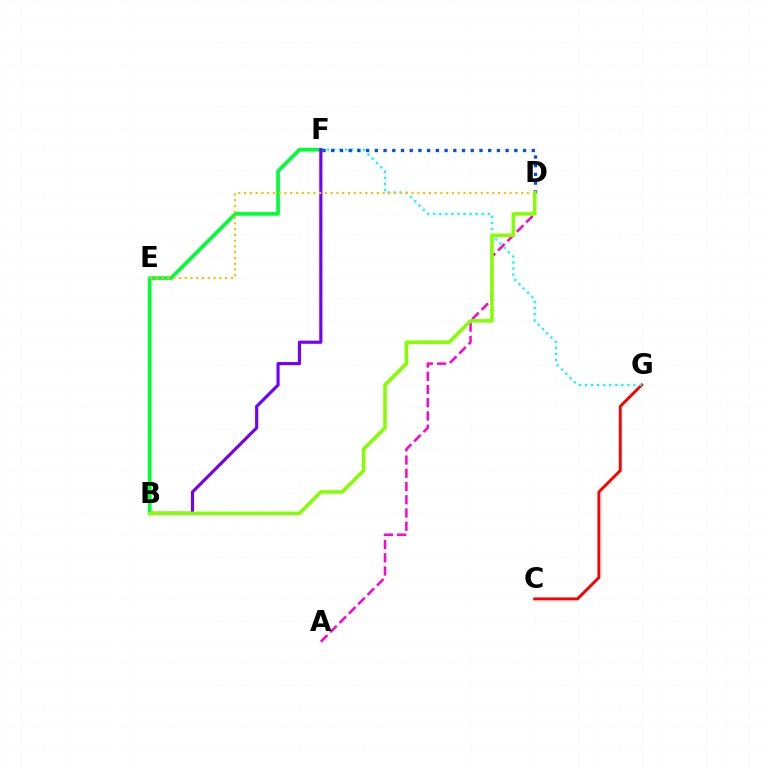{('B', 'F'): [{'color': '#00ff39', 'line_style': 'solid', 'thickness': 2.66}, {'color': '#7200ff', 'line_style': 'solid', 'thickness': 2.27}], ('C', 'G'): [{'color': '#ff0000', 'line_style': 'solid', 'thickness': 2.1}], ('F', 'G'): [{'color': '#00fff6', 'line_style': 'dotted', 'thickness': 1.65}], ('A', 'D'): [{'color': '#ff00cf', 'line_style': 'dashed', 'thickness': 1.8}], ('D', 'E'): [{'color': '#ffbd00', 'line_style': 'dotted', 'thickness': 1.57}], ('D', 'F'): [{'color': '#004bff', 'line_style': 'dotted', 'thickness': 2.37}], ('B', 'D'): [{'color': '#84ff00', 'line_style': 'solid', 'thickness': 2.56}]}